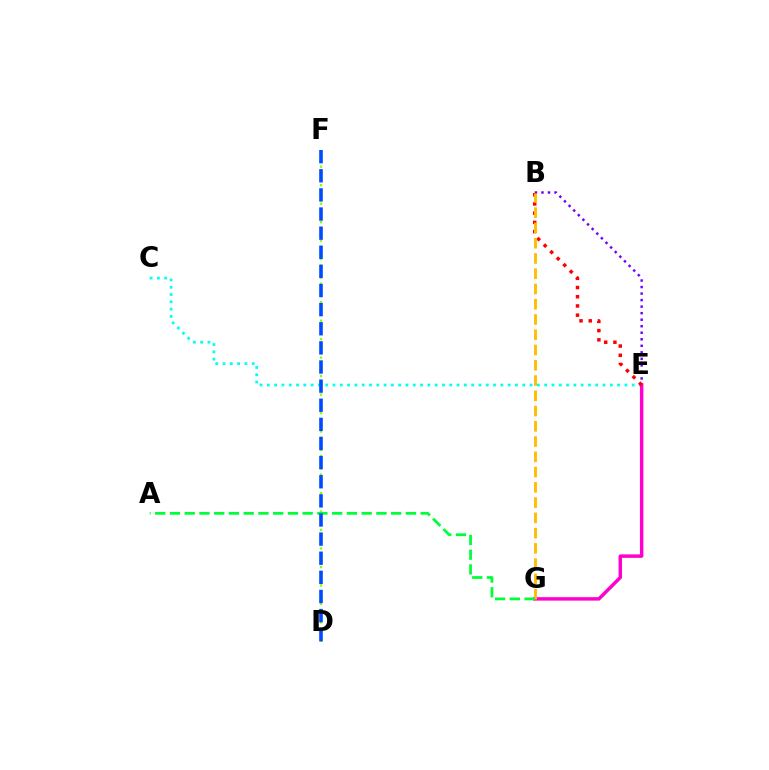{('D', 'F'): [{'color': '#84ff00', 'line_style': 'dotted', 'thickness': 1.67}, {'color': '#004bff', 'line_style': 'dashed', 'thickness': 2.6}], ('C', 'E'): [{'color': '#00fff6', 'line_style': 'dotted', 'thickness': 1.98}], ('B', 'E'): [{'color': '#7200ff', 'line_style': 'dotted', 'thickness': 1.77}, {'color': '#ff0000', 'line_style': 'dotted', 'thickness': 2.5}], ('E', 'G'): [{'color': '#ff00cf', 'line_style': 'solid', 'thickness': 2.49}], ('B', 'G'): [{'color': '#ffbd00', 'line_style': 'dashed', 'thickness': 2.07}], ('A', 'G'): [{'color': '#00ff39', 'line_style': 'dashed', 'thickness': 2.0}]}